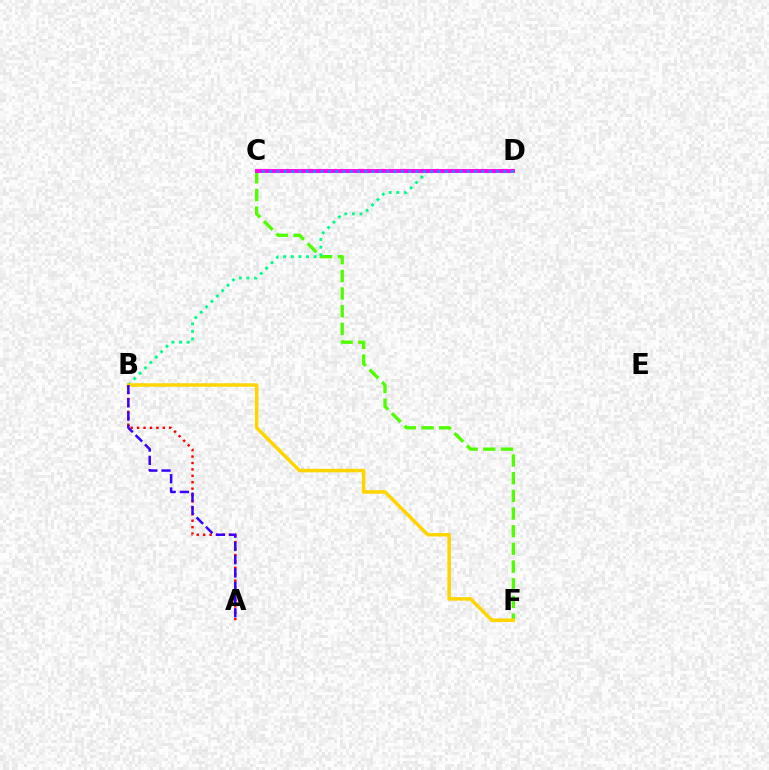{('C', 'F'): [{'color': '#4fff00', 'line_style': 'dashed', 'thickness': 2.4}], ('B', 'D'): [{'color': '#00ff86', 'line_style': 'dotted', 'thickness': 2.07}], ('A', 'B'): [{'color': '#ff0000', 'line_style': 'dotted', 'thickness': 1.74}, {'color': '#3700ff', 'line_style': 'dashed', 'thickness': 1.8}], ('B', 'F'): [{'color': '#ffd500', 'line_style': 'solid', 'thickness': 2.53}], ('C', 'D'): [{'color': '#ff00ed', 'line_style': 'solid', 'thickness': 2.8}, {'color': '#009eff', 'line_style': 'dotted', 'thickness': 1.99}]}